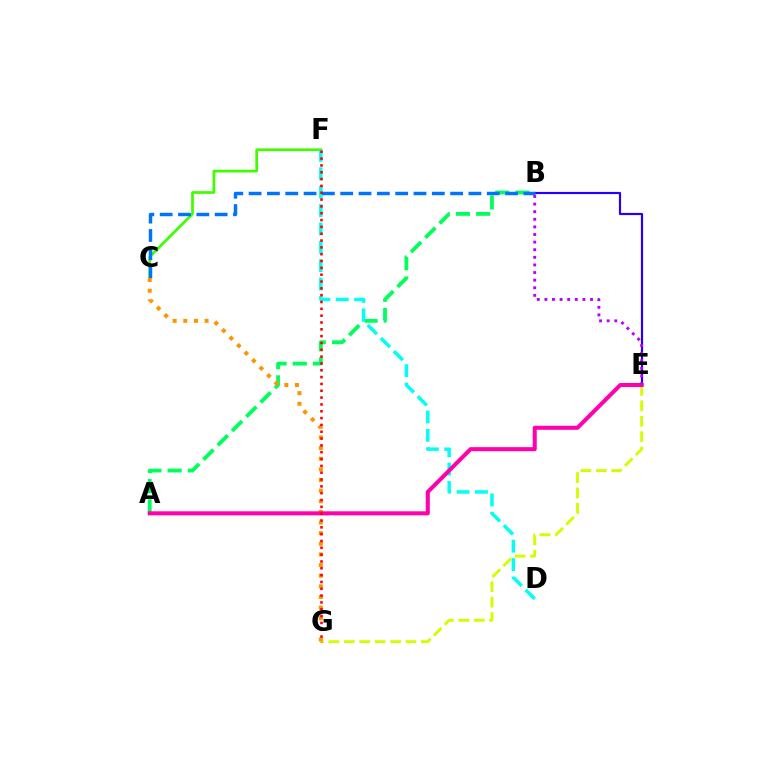{('A', 'B'): [{'color': '#00ff5c', 'line_style': 'dashed', 'thickness': 2.75}], ('C', 'F'): [{'color': '#3dff00', 'line_style': 'solid', 'thickness': 1.95}], ('B', 'E'): [{'color': '#2500ff', 'line_style': 'solid', 'thickness': 1.56}, {'color': '#b900ff', 'line_style': 'dotted', 'thickness': 2.07}], ('D', 'F'): [{'color': '#00fff6', 'line_style': 'dashed', 'thickness': 2.5}], ('B', 'C'): [{'color': '#0074ff', 'line_style': 'dashed', 'thickness': 2.49}], ('E', 'G'): [{'color': '#d1ff00', 'line_style': 'dashed', 'thickness': 2.1}], ('C', 'G'): [{'color': '#ff9400', 'line_style': 'dotted', 'thickness': 2.89}], ('A', 'E'): [{'color': '#ff00ac', 'line_style': 'solid', 'thickness': 2.91}], ('F', 'G'): [{'color': '#ff0000', 'line_style': 'dotted', 'thickness': 1.86}]}